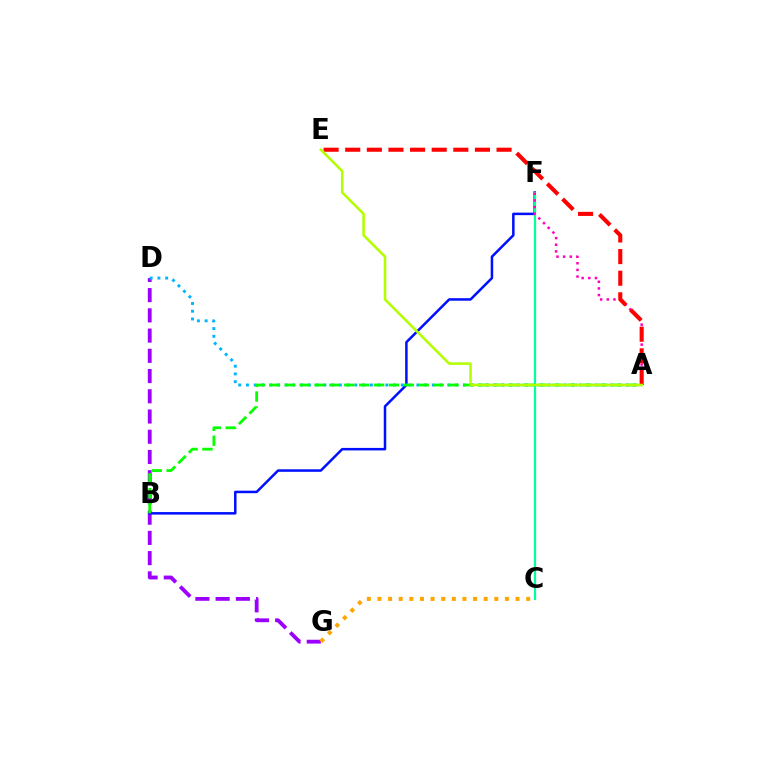{('D', 'G'): [{'color': '#9b00ff', 'line_style': 'dashed', 'thickness': 2.75}], ('A', 'D'): [{'color': '#00b5ff', 'line_style': 'dotted', 'thickness': 2.1}], ('B', 'F'): [{'color': '#0010ff', 'line_style': 'solid', 'thickness': 1.81}], ('C', 'F'): [{'color': '#00ff9d', 'line_style': 'solid', 'thickness': 1.6}], ('A', 'B'): [{'color': '#08ff00', 'line_style': 'dashed', 'thickness': 2.02}], ('A', 'F'): [{'color': '#ff00bd', 'line_style': 'dotted', 'thickness': 1.81}], ('A', 'E'): [{'color': '#ff0000', 'line_style': 'dashed', 'thickness': 2.94}, {'color': '#b3ff00', 'line_style': 'solid', 'thickness': 1.84}], ('C', 'G'): [{'color': '#ffa500', 'line_style': 'dotted', 'thickness': 2.89}]}